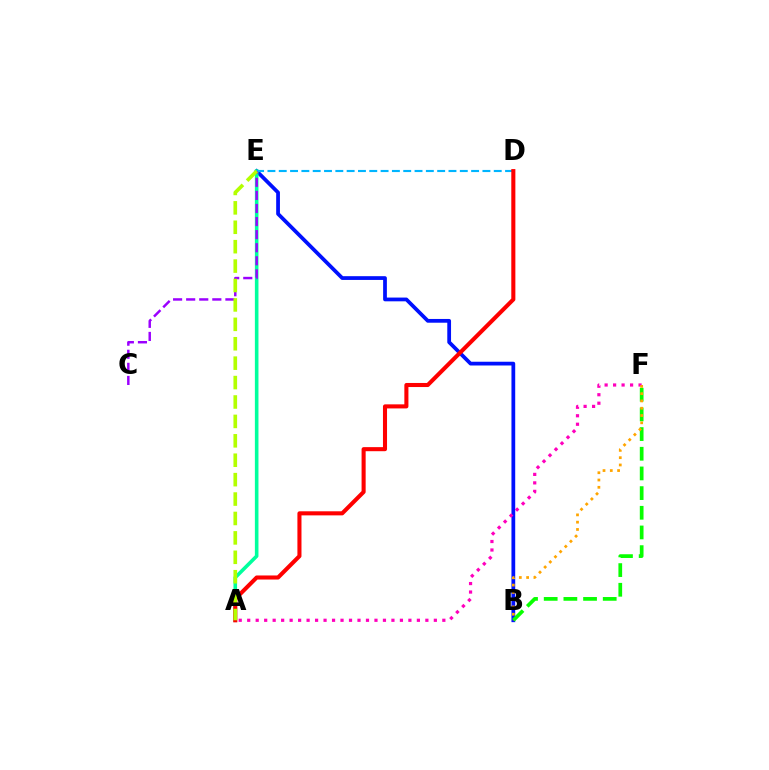{('B', 'E'): [{'color': '#0010ff', 'line_style': 'solid', 'thickness': 2.7}], ('A', 'E'): [{'color': '#00ff9d', 'line_style': 'solid', 'thickness': 2.59}, {'color': '#b3ff00', 'line_style': 'dashed', 'thickness': 2.64}], ('D', 'E'): [{'color': '#00b5ff', 'line_style': 'dashed', 'thickness': 1.54}], ('B', 'F'): [{'color': '#08ff00', 'line_style': 'dashed', 'thickness': 2.67}, {'color': '#ffa500', 'line_style': 'dotted', 'thickness': 1.98}], ('A', 'F'): [{'color': '#ff00bd', 'line_style': 'dotted', 'thickness': 2.31}], ('A', 'D'): [{'color': '#ff0000', 'line_style': 'solid', 'thickness': 2.93}], ('C', 'E'): [{'color': '#9b00ff', 'line_style': 'dashed', 'thickness': 1.78}]}